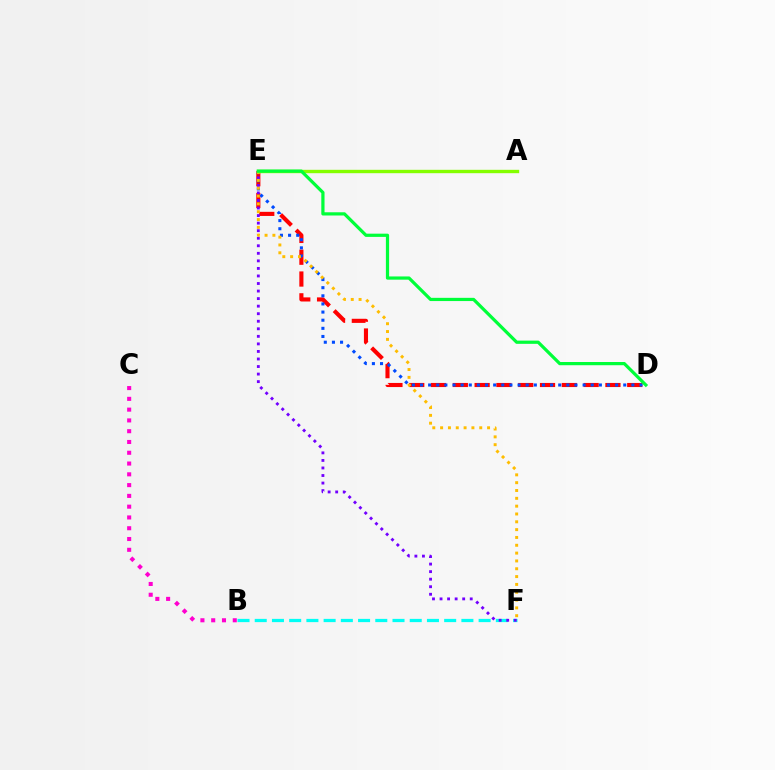{('D', 'E'): [{'color': '#ff0000', 'line_style': 'dashed', 'thickness': 2.96}, {'color': '#004bff', 'line_style': 'dotted', 'thickness': 2.21}, {'color': '#00ff39', 'line_style': 'solid', 'thickness': 2.32}], ('B', 'F'): [{'color': '#00fff6', 'line_style': 'dashed', 'thickness': 2.34}], ('B', 'C'): [{'color': '#ff00cf', 'line_style': 'dotted', 'thickness': 2.93}], ('E', 'F'): [{'color': '#7200ff', 'line_style': 'dotted', 'thickness': 2.05}, {'color': '#ffbd00', 'line_style': 'dotted', 'thickness': 2.13}], ('A', 'E'): [{'color': '#84ff00', 'line_style': 'solid', 'thickness': 2.43}]}